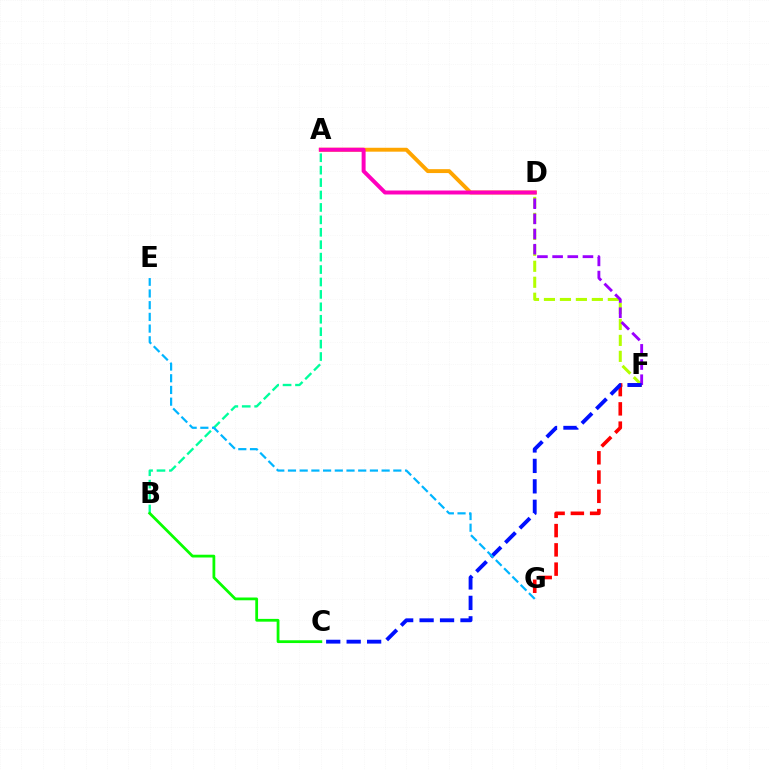{('D', 'F'): [{'color': '#b3ff00', 'line_style': 'dashed', 'thickness': 2.17}, {'color': '#9b00ff', 'line_style': 'dashed', 'thickness': 2.06}], ('F', 'G'): [{'color': '#ff0000', 'line_style': 'dashed', 'thickness': 2.62}], ('A', 'D'): [{'color': '#ffa500', 'line_style': 'solid', 'thickness': 2.81}, {'color': '#ff00bd', 'line_style': 'solid', 'thickness': 2.86}], ('A', 'B'): [{'color': '#00ff9d', 'line_style': 'dashed', 'thickness': 1.69}], ('C', 'F'): [{'color': '#0010ff', 'line_style': 'dashed', 'thickness': 2.78}], ('B', 'C'): [{'color': '#08ff00', 'line_style': 'solid', 'thickness': 2.0}], ('E', 'G'): [{'color': '#00b5ff', 'line_style': 'dashed', 'thickness': 1.59}]}